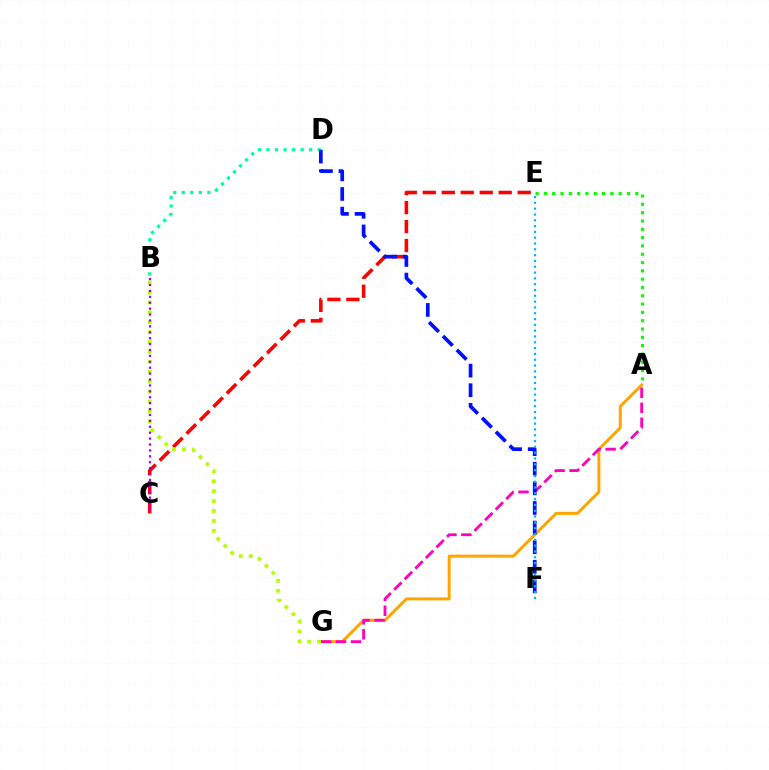{('B', 'D'): [{'color': '#00ff9d', 'line_style': 'dotted', 'thickness': 2.32}], ('A', 'G'): [{'color': '#ffa500', 'line_style': 'solid', 'thickness': 2.15}, {'color': '#ff00bd', 'line_style': 'dashed', 'thickness': 2.03}], ('C', 'E'): [{'color': '#ff0000', 'line_style': 'dashed', 'thickness': 2.58}], ('A', 'E'): [{'color': '#08ff00', 'line_style': 'dotted', 'thickness': 2.26}], ('D', 'F'): [{'color': '#0010ff', 'line_style': 'dashed', 'thickness': 2.66}], ('B', 'G'): [{'color': '#b3ff00', 'line_style': 'dotted', 'thickness': 2.69}], ('B', 'C'): [{'color': '#9b00ff', 'line_style': 'dotted', 'thickness': 1.6}], ('E', 'F'): [{'color': '#00b5ff', 'line_style': 'dotted', 'thickness': 1.58}]}